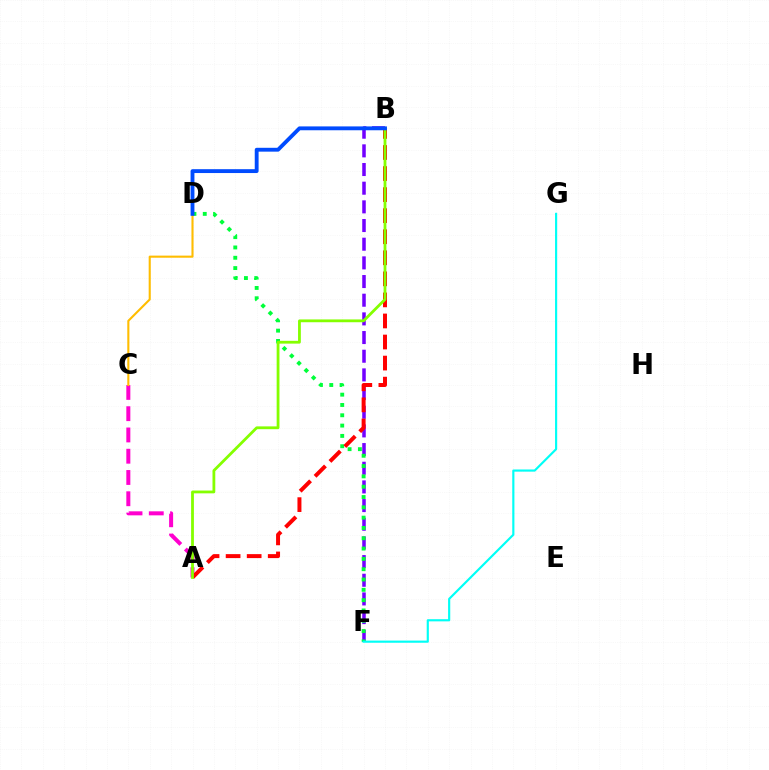{('A', 'C'): [{'color': '#ff00cf', 'line_style': 'dashed', 'thickness': 2.89}], ('B', 'F'): [{'color': '#7200ff', 'line_style': 'dashed', 'thickness': 2.54}], ('D', 'F'): [{'color': '#00ff39', 'line_style': 'dotted', 'thickness': 2.8}], ('A', 'B'): [{'color': '#ff0000', 'line_style': 'dashed', 'thickness': 2.86}, {'color': '#84ff00', 'line_style': 'solid', 'thickness': 2.01}], ('C', 'D'): [{'color': '#ffbd00', 'line_style': 'solid', 'thickness': 1.51}], ('B', 'D'): [{'color': '#004bff', 'line_style': 'solid', 'thickness': 2.77}], ('F', 'G'): [{'color': '#00fff6', 'line_style': 'solid', 'thickness': 1.55}]}